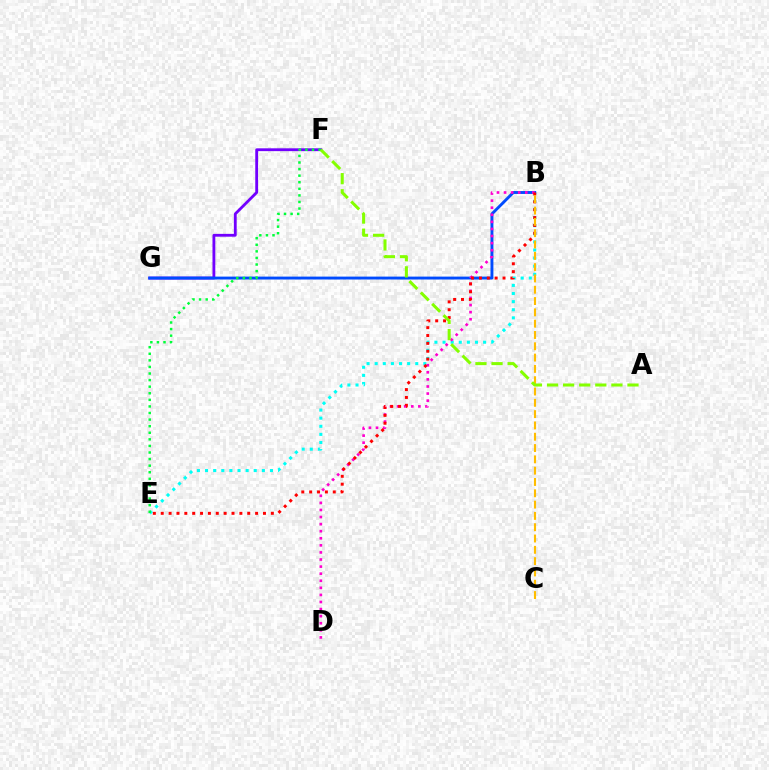{('F', 'G'): [{'color': '#7200ff', 'line_style': 'solid', 'thickness': 2.03}], ('B', 'E'): [{'color': '#00fff6', 'line_style': 'dotted', 'thickness': 2.2}, {'color': '#ff0000', 'line_style': 'dotted', 'thickness': 2.14}], ('B', 'G'): [{'color': '#004bff', 'line_style': 'solid', 'thickness': 2.09}], ('B', 'D'): [{'color': '#ff00cf', 'line_style': 'dotted', 'thickness': 1.92}], ('E', 'F'): [{'color': '#00ff39', 'line_style': 'dotted', 'thickness': 1.79}], ('B', 'C'): [{'color': '#ffbd00', 'line_style': 'dashed', 'thickness': 1.54}], ('A', 'F'): [{'color': '#84ff00', 'line_style': 'dashed', 'thickness': 2.19}]}